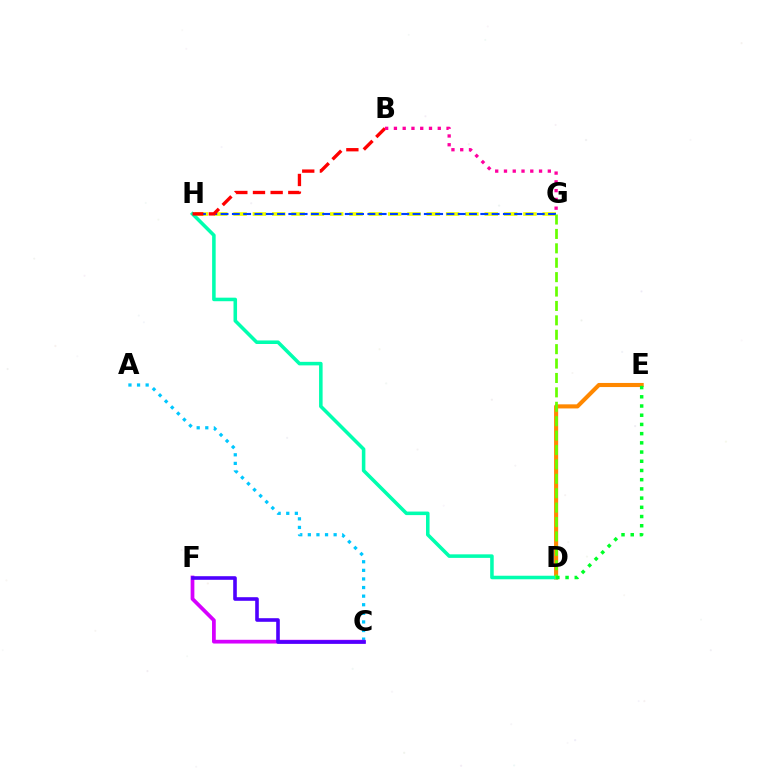{('G', 'H'): [{'color': '#eeff00', 'line_style': 'dashed', 'thickness': 2.63}, {'color': '#003fff', 'line_style': 'dashed', 'thickness': 1.53}], ('D', 'E'): [{'color': '#ff8800', 'line_style': 'solid', 'thickness': 2.95}, {'color': '#00ff27', 'line_style': 'dotted', 'thickness': 2.5}], ('A', 'C'): [{'color': '#00c7ff', 'line_style': 'dotted', 'thickness': 2.34}], ('D', 'H'): [{'color': '#00ffaf', 'line_style': 'solid', 'thickness': 2.55}], ('C', 'F'): [{'color': '#d600ff', 'line_style': 'solid', 'thickness': 2.69}, {'color': '#4f00ff', 'line_style': 'solid', 'thickness': 2.59}], ('B', 'H'): [{'color': '#ff0000', 'line_style': 'dashed', 'thickness': 2.4}], ('D', 'G'): [{'color': '#66ff00', 'line_style': 'dashed', 'thickness': 1.96}], ('B', 'G'): [{'color': '#ff00a0', 'line_style': 'dotted', 'thickness': 2.38}]}